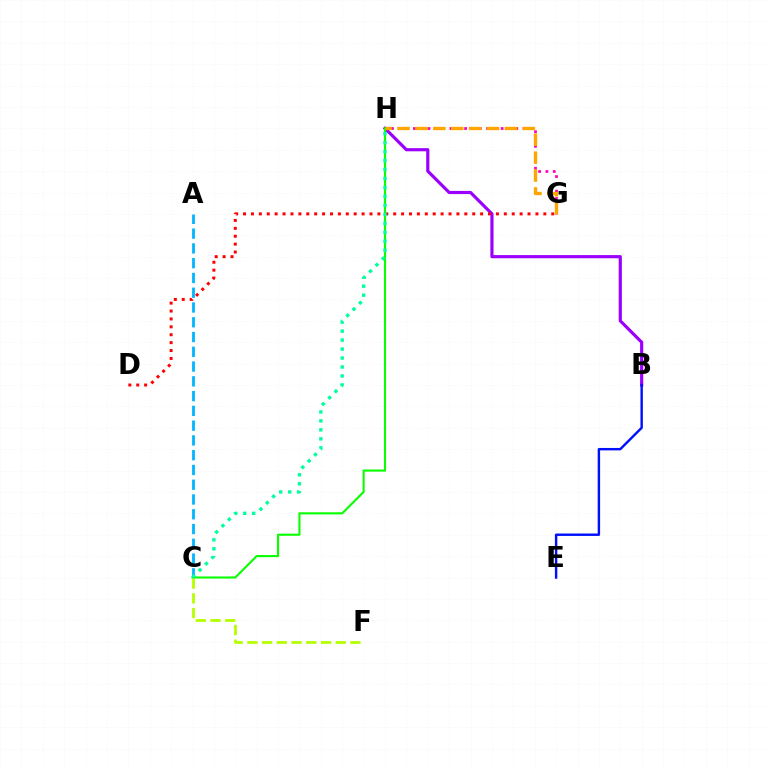{('B', 'H'): [{'color': '#9b00ff', 'line_style': 'solid', 'thickness': 2.28}], ('G', 'H'): [{'color': '#ff00bd', 'line_style': 'dotted', 'thickness': 1.99}, {'color': '#ffa500', 'line_style': 'dashed', 'thickness': 2.43}], ('D', 'G'): [{'color': '#ff0000', 'line_style': 'dotted', 'thickness': 2.15}], ('A', 'C'): [{'color': '#00b5ff', 'line_style': 'dashed', 'thickness': 2.01}], ('B', 'E'): [{'color': '#0010ff', 'line_style': 'solid', 'thickness': 1.75}], ('C', 'H'): [{'color': '#08ff00', 'line_style': 'solid', 'thickness': 1.52}, {'color': '#00ff9d', 'line_style': 'dotted', 'thickness': 2.44}], ('C', 'F'): [{'color': '#b3ff00', 'line_style': 'dashed', 'thickness': 2.0}]}